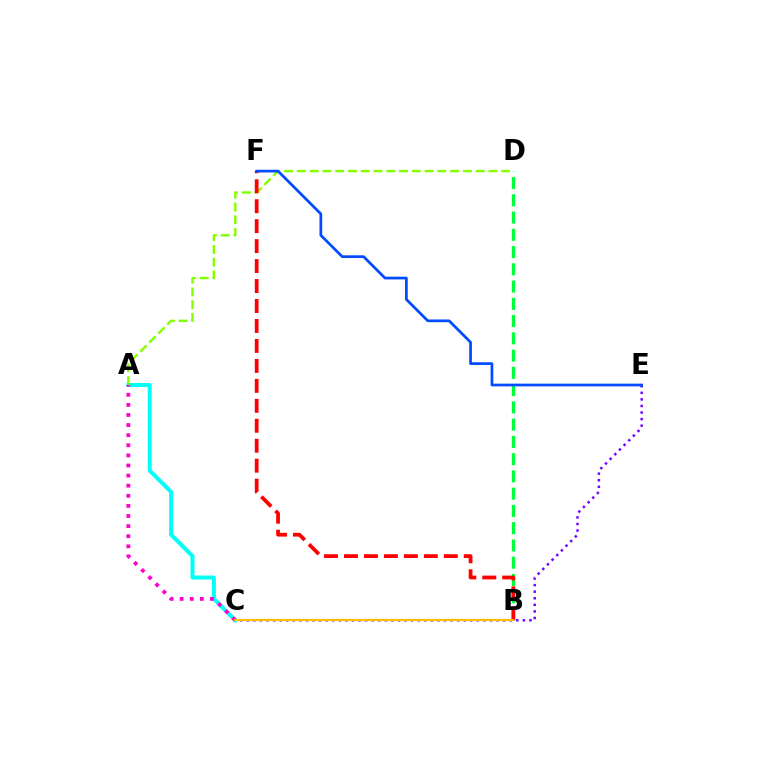{('C', 'E'): [{'color': '#7200ff', 'line_style': 'dotted', 'thickness': 1.79}], ('A', 'C'): [{'color': '#00fff6', 'line_style': 'solid', 'thickness': 2.87}, {'color': '#ff00cf', 'line_style': 'dotted', 'thickness': 2.74}], ('A', 'D'): [{'color': '#84ff00', 'line_style': 'dashed', 'thickness': 1.74}], ('B', 'D'): [{'color': '#00ff39', 'line_style': 'dashed', 'thickness': 2.34}], ('B', 'F'): [{'color': '#ff0000', 'line_style': 'dashed', 'thickness': 2.71}], ('E', 'F'): [{'color': '#004bff', 'line_style': 'solid', 'thickness': 1.96}], ('B', 'C'): [{'color': '#ffbd00', 'line_style': 'solid', 'thickness': 1.53}]}